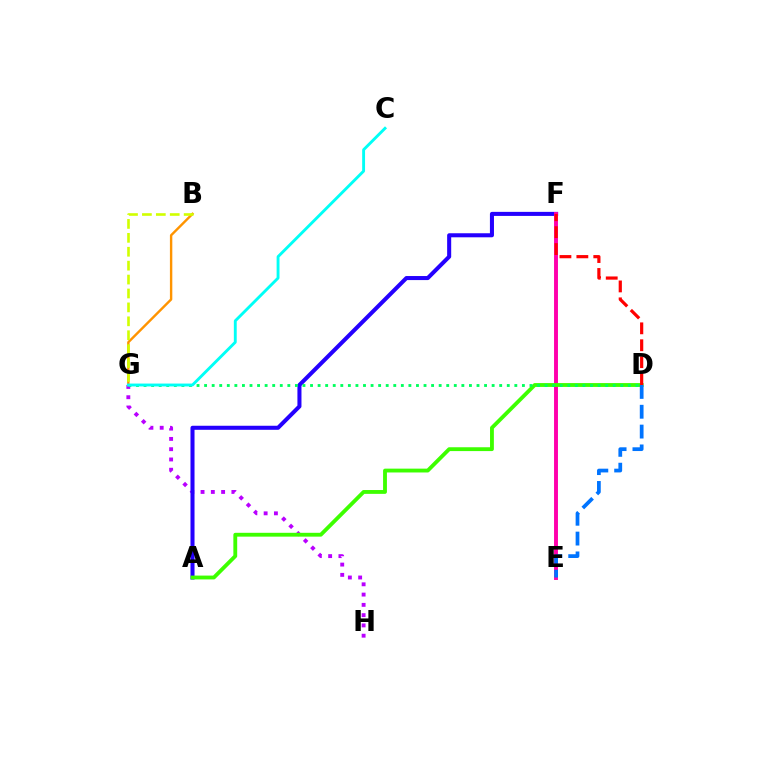{('G', 'H'): [{'color': '#b900ff', 'line_style': 'dotted', 'thickness': 2.79}], ('A', 'F'): [{'color': '#2500ff', 'line_style': 'solid', 'thickness': 2.91}], ('E', 'F'): [{'color': '#ff00ac', 'line_style': 'solid', 'thickness': 2.82}], ('A', 'D'): [{'color': '#3dff00', 'line_style': 'solid', 'thickness': 2.76}], ('D', 'F'): [{'color': '#ff0000', 'line_style': 'dashed', 'thickness': 2.3}], ('D', 'G'): [{'color': '#00ff5c', 'line_style': 'dotted', 'thickness': 2.06}], ('B', 'G'): [{'color': '#ff9400', 'line_style': 'solid', 'thickness': 1.73}, {'color': '#d1ff00', 'line_style': 'dashed', 'thickness': 1.89}], ('C', 'G'): [{'color': '#00fff6', 'line_style': 'solid', 'thickness': 2.07}], ('D', 'E'): [{'color': '#0074ff', 'line_style': 'dashed', 'thickness': 2.69}]}